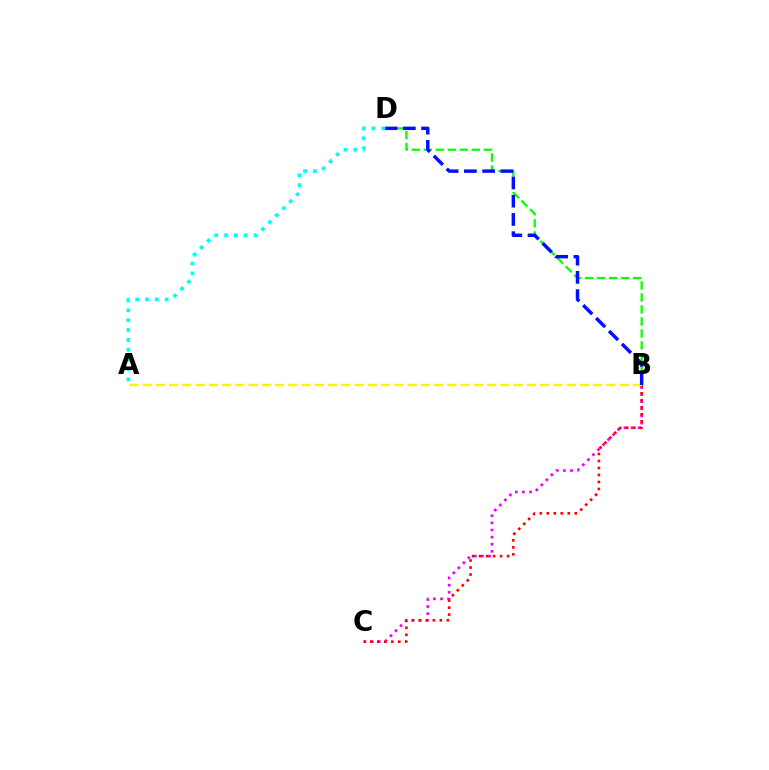{('B', 'C'): [{'color': '#ee00ff', 'line_style': 'dotted', 'thickness': 1.93}, {'color': '#ff0000', 'line_style': 'dotted', 'thickness': 1.9}], ('A', 'B'): [{'color': '#fcf500', 'line_style': 'dashed', 'thickness': 1.8}], ('B', 'D'): [{'color': '#08ff00', 'line_style': 'dashed', 'thickness': 1.63}, {'color': '#0010ff', 'line_style': 'dashed', 'thickness': 2.48}], ('A', 'D'): [{'color': '#00fff6', 'line_style': 'dotted', 'thickness': 2.68}]}